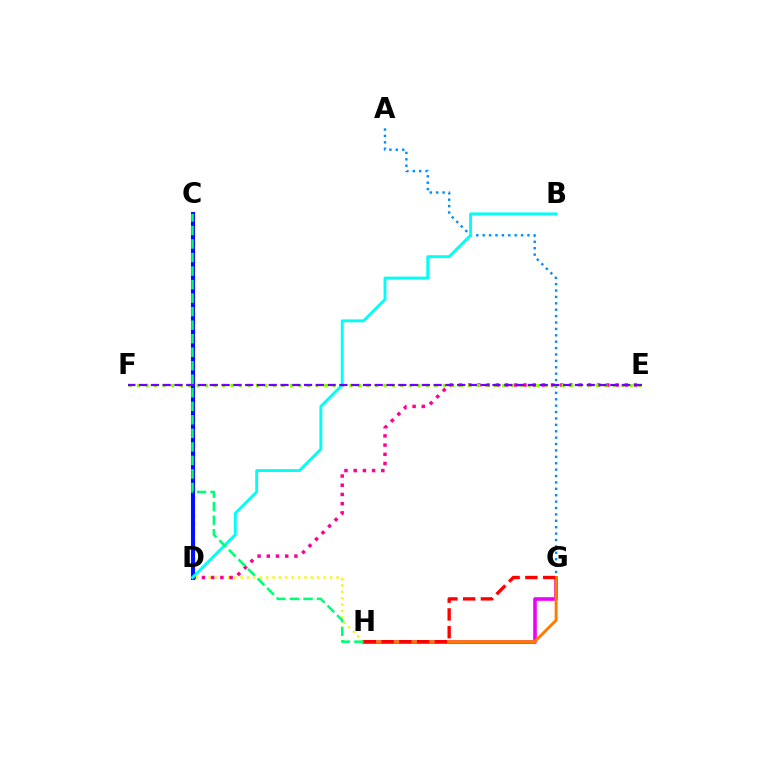{('D', 'H'): [{'color': '#fcf500', 'line_style': 'dotted', 'thickness': 1.73}], ('C', 'D'): [{'color': '#08ff00', 'line_style': 'dotted', 'thickness': 2.38}, {'color': '#0010ff', 'line_style': 'solid', 'thickness': 2.92}], ('A', 'G'): [{'color': '#008cff', 'line_style': 'dotted', 'thickness': 1.74}], ('D', 'E'): [{'color': '#ff0094', 'line_style': 'dotted', 'thickness': 2.5}], ('E', 'F'): [{'color': '#84ff00', 'line_style': 'dotted', 'thickness': 2.31}, {'color': '#7200ff', 'line_style': 'dashed', 'thickness': 1.6}], ('B', 'D'): [{'color': '#00fff6', 'line_style': 'solid', 'thickness': 2.09}], ('G', 'H'): [{'color': '#ee00ff', 'line_style': 'solid', 'thickness': 2.61}, {'color': '#ff7c00', 'line_style': 'solid', 'thickness': 2.12}, {'color': '#ff0000', 'line_style': 'dashed', 'thickness': 2.41}], ('C', 'H'): [{'color': '#00ff74', 'line_style': 'dashed', 'thickness': 1.84}]}